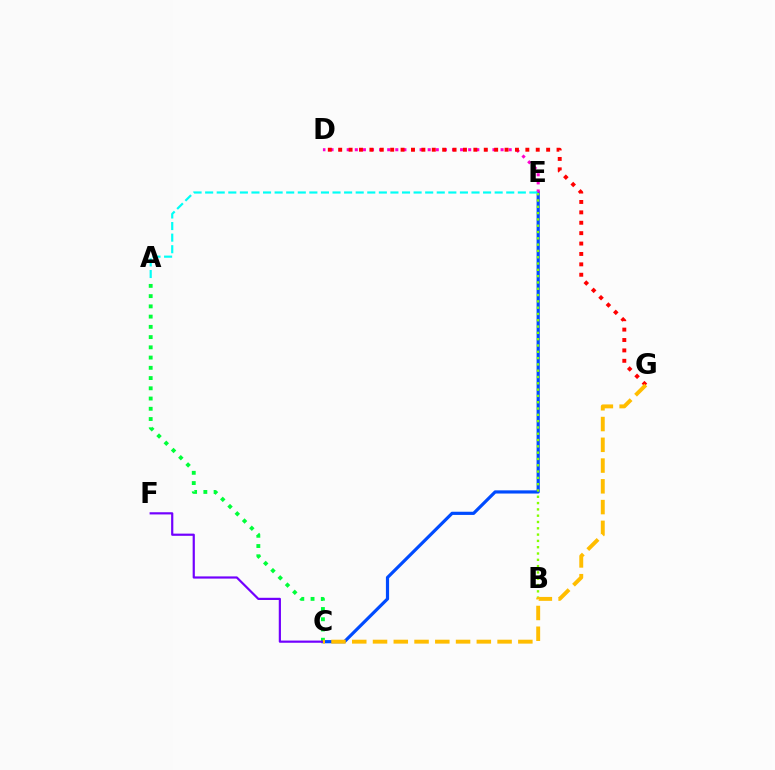{('C', 'E'): [{'color': '#004bff', 'line_style': 'solid', 'thickness': 2.29}], ('D', 'E'): [{'color': '#ff00cf', 'line_style': 'dotted', 'thickness': 2.2}], ('A', 'C'): [{'color': '#00ff39', 'line_style': 'dotted', 'thickness': 2.78}], ('B', 'E'): [{'color': '#84ff00', 'line_style': 'dotted', 'thickness': 1.71}], ('D', 'G'): [{'color': '#ff0000', 'line_style': 'dotted', 'thickness': 2.82}], ('C', 'F'): [{'color': '#7200ff', 'line_style': 'solid', 'thickness': 1.58}], ('C', 'G'): [{'color': '#ffbd00', 'line_style': 'dashed', 'thickness': 2.82}], ('A', 'E'): [{'color': '#00fff6', 'line_style': 'dashed', 'thickness': 1.57}]}